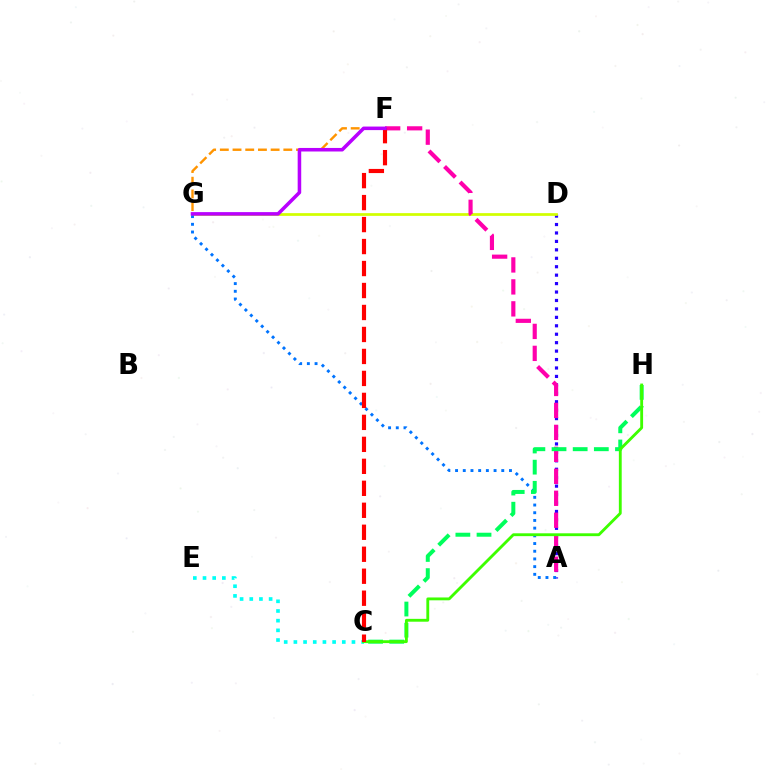{('A', 'D'): [{'color': '#2500ff', 'line_style': 'dotted', 'thickness': 2.29}], ('D', 'G'): [{'color': '#d1ff00', 'line_style': 'solid', 'thickness': 1.97}], ('F', 'G'): [{'color': '#ff9400', 'line_style': 'dashed', 'thickness': 1.73}, {'color': '#b900ff', 'line_style': 'solid', 'thickness': 2.55}], ('A', 'G'): [{'color': '#0074ff', 'line_style': 'dotted', 'thickness': 2.09}], ('C', 'E'): [{'color': '#00fff6', 'line_style': 'dotted', 'thickness': 2.63}], ('A', 'F'): [{'color': '#ff00ac', 'line_style': 'dashed', 'thickness': 2.98}], ('C', 'H'): [{'color': '#00ff5c', 'line_style': 'dashed', 'thickness': 2.87}, {'color': '#3dff00', 'line_style': 'solid', 'thickness': 2.05}], ('C', 'F'): [{'color': '#ff0000', 'line_style': 'dashed', 'thickness': 2.99}]}